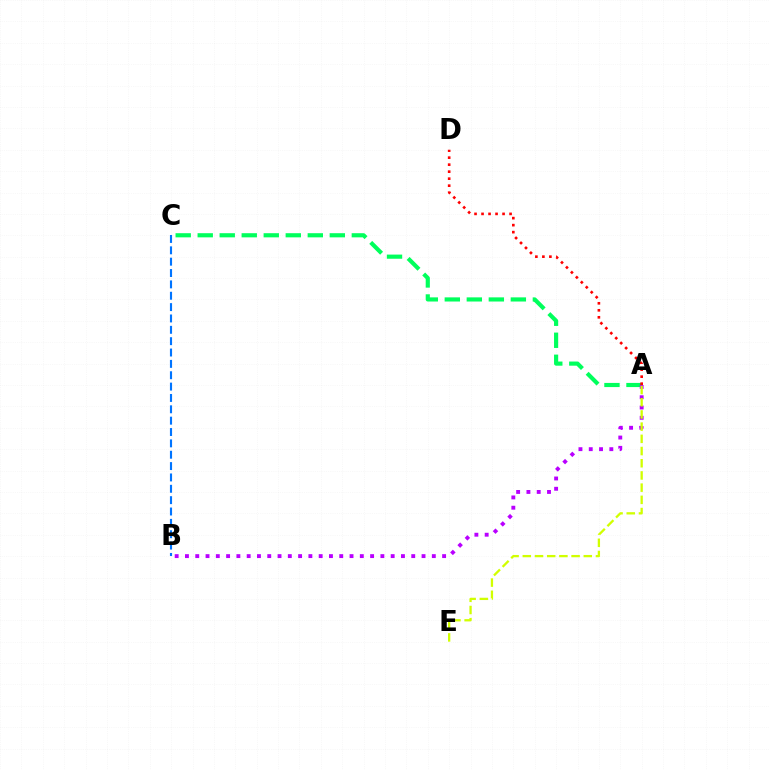{('A', 'C'): [{'color': '#00ff5c', 'line_style': 'dashed', 'thickness': 2.99}], ('A', 'D'): [{'color': '#ff0000', 'line_style': 'dotted', 'thickness': 1.9}], ('A', 'B'): [{'color': '#b900ff', 'line_style': 'dotted', 'thickness': 2.79}], ('B', 'C'): [{'color': '#0074ff', 'line_style': 'dashed', 'thickness': 1.54}], ('A', 'E'): [{'color': '#d1ff00', 'line_style': 'dashed', 'thickness': 1.66}]}